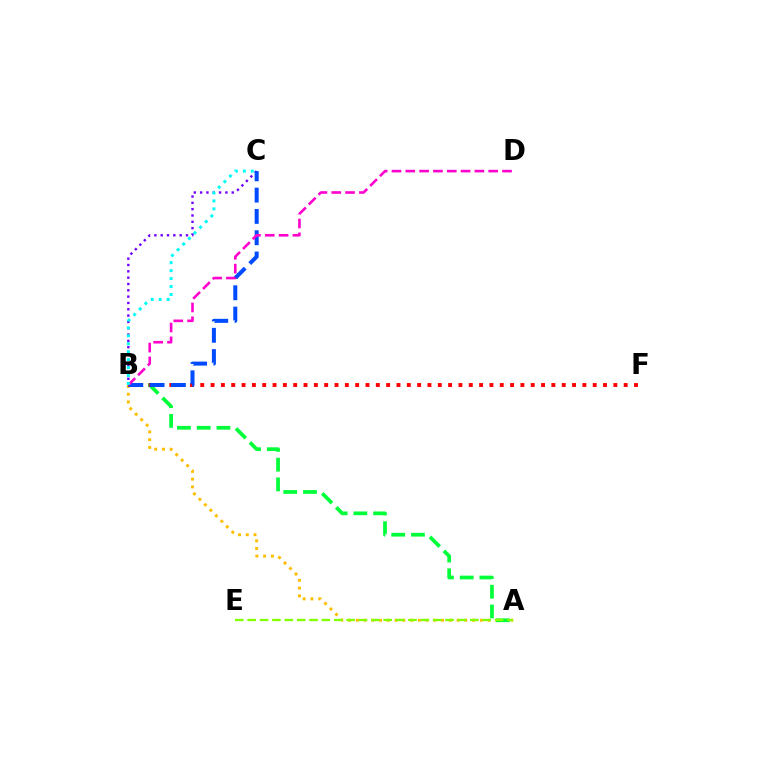{('B', 'C'): [{'color': '#7200ff', 'line_style': 'dotted', 'thickness': 1.72}, {'color': '#004bff', 'line_style': 'dashed', 'thickness': 2.89}, {'color': '#00fff6', 'line_style': 'dotted', 'thickness': 2.16}], ('A', 'B'): [{'color': '#ffbd00', 'line_style': 'dotted', 'thickness': 2.11}, {'color': '#00ff39', 'line_style': 'dashed', 'thickness': 2.68}], ('B', 'F'): [{'color': '#ff0000', 'line_style': 'dotted', 'thickness': 2.81}], ('A', 'E'): [{'color': '#84ff00', 'line_style': 'dashed', 'thickness': 1.68}], ('B', 'D'): [{'color': '#ff00cf', 'line_style': 'dashed', 'thickness': 1.88}]}